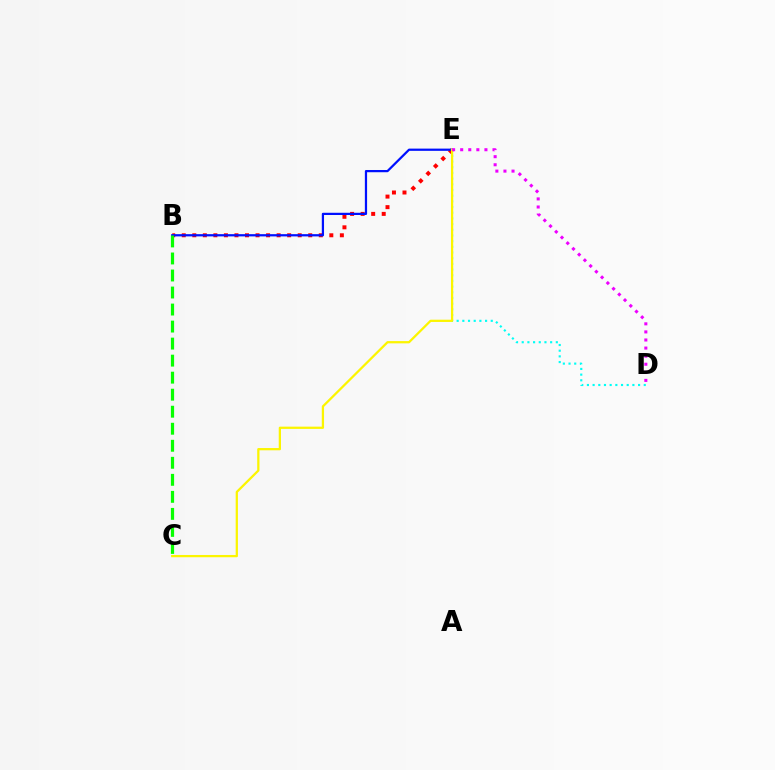{('D', 'E'): [{'color': '#00fff6', 'line_style': 'dotted', 'thickness': 1.54}, {'color': '#ee00ff', 'line_style': 'dotted', 'thickness': 2.2}], ('B', 'E'): [{'color': '#ff0000', 'line_style': 'dotted', 'thickness': 2.86}, {'color': '#0010ff', 'line_style': 'solid', 'thickness': 1.61}], ('C', 'E'): [{'color': '#fcf500', 'line_style': 'solid', 'thickness': 1.63}], ('B', 'C'): [{'color': '#08ff00', 'line_style': 'dashed', 'thickness': 2.31}]}